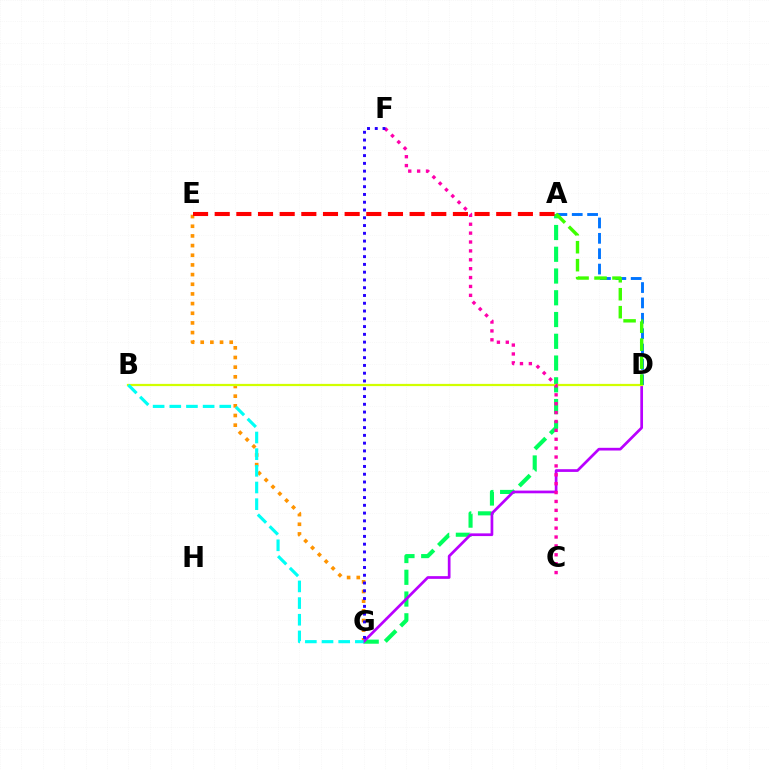{('A', 'G'): [{'color': '#00ff5c', 'line_style': 'dashed', 'thickness': 2.96}], ('E', 'G'): [{'color': '#ff9400', 'line_style': 'dotted', 'thickness': 2.63}], ('D', 'G'): [{'color': '#b900ff', 'line_style': 'solid', 'thickness': 1.95}], ('A', 'D'): [{'color': '#0074ff', 'line_style': 'dashed', 'thickness': 2.09}, {'color': '#3dff00', 'line_style': 'dashed', 'thickness': 2.44}], ('B', 'D'): [{'color': '#d1ff00', 'line_style': 'solid', 'thickness': 1.61}], ('A', 'E'): [{'color': '#ff0000', 'line_style': 'dashed', 'thickness': 2.94}], ('C', 'F'): [{'color': '#ff00ac', 'line_style': 'dotted', 'thickness': 2.41}], ('F', 'G'): [{'color': '#2500ff', 'line_style': 'dotted', 'thickness': 2.11}], ('B', 'G'): [{'color': '#00fff6', 'line_style': 'dashed', 'thickness': 2.26}]}